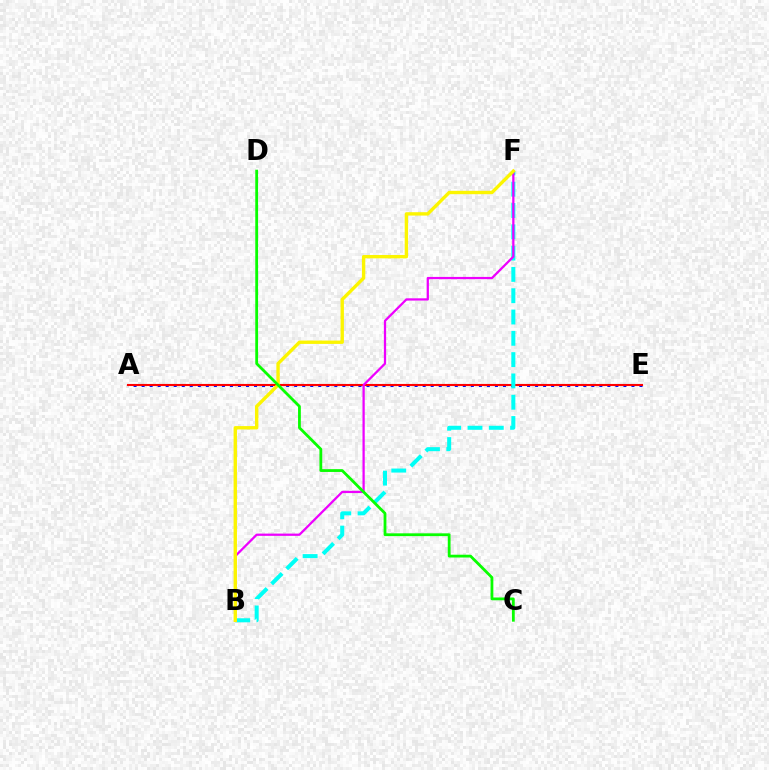{('A', 'E'): [{'color': '#0010ff', 'line_style': 'dotted', 'thickness': 2.18}, {'color': '#ff0000', 'line_style': 'solid', 'thickness': 1.52}], ('B', 'F'): [{'color': '#00fff6', 'line_style': 'dashed', 'thickness': 2.89}, {'color': '#ee00ff', 'line_style': 'solid', 'thickness': 1.63}, {'color': '#fcf500', 'line_style': 'solid', 'thickness': 2.43}], ('C', 'D'): [{'color': '#08ff00', 'line_style': 'solid', 'thickness': 2.01}]}